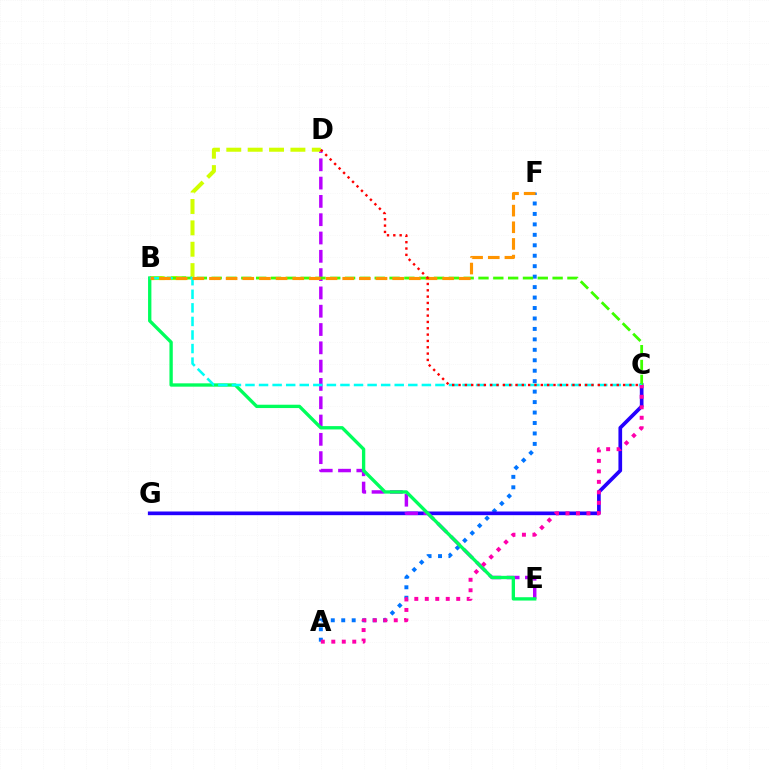{('A', 'F'): [{'color': '#0074ff', 'line_style': 'dotted', 'thickness': 2.84}], ('C', 'G'): [{'color': '#2500ff', 'line_style': 'solid', 'thickness': 2.65}], ('D', 'E'): [{'color': '#b900ff', 'line_style': 'dashed', 'thickness': 2.49}], ('B', 'D'): [{'color': '#d1ff00', 'line_style': 'dashed', 'thickness': 2.9}], ('B', 'C'): [{'color': '#3dff00', 'line_style': 'dashed', 'thickness': 2.01}, {'color': '#00fff6', 'line_style': 'dashed', 'thickness': 1.84}], ('B', 'E'): [{'color': '#00ff5c', 'line_style': 'solid', 'thickness': 2.4}], ('B', 'F'): [{'color': '#ff9400', 'line_style': 'dashed', 'thickness': 2.26}], ('A', 'C'): [{'color': '#ff00ac', 'line_style': 'dotted', 'thickness': 2.85}], ('C', 'D'): [{'color': '#ff0000', 'line_style': 'dotted', 'thickness': 1.72}]}